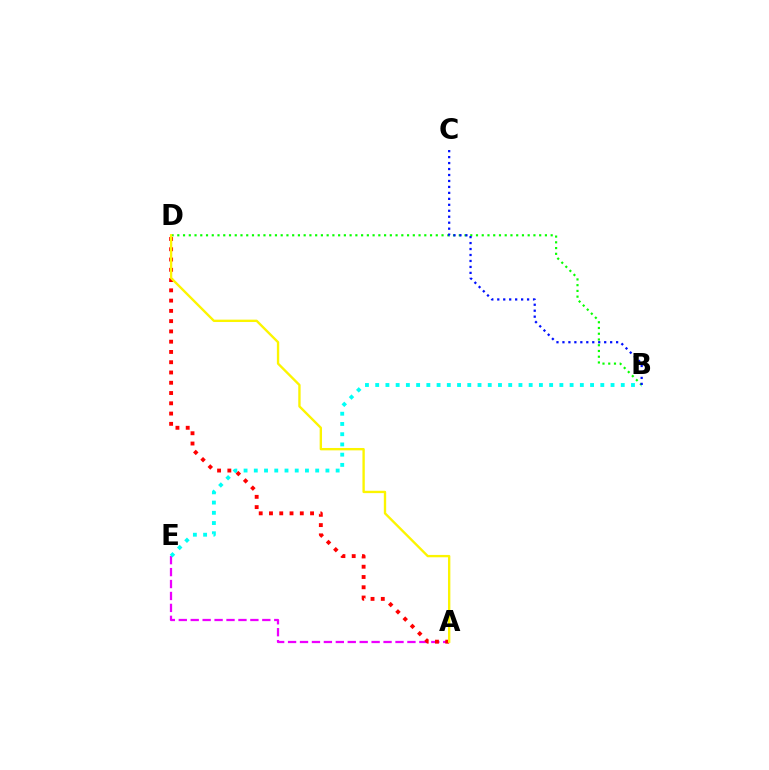{('A', 'E'): [{'color': '#ee00ff', 'line_style': 'dashed', 'thickness': 1.62}], ('B', 'E'): [{'color': '#00fff6', 'line_style': 'dotted', 'thickness': 2.78}], ('B', 'D'): [{'color': '#08ff00', 'line_style': 'dotted', 'thickness': 1.56}], ('B', 'C'): [{'color': '#0010ff', 'line_style': 'dotted', 'thickness': 1.62}], ('A', 'D'): [{'color': '#ff0000', 'line_style': 'dotted', 'thickness': 2.79}, {'color': '#fcf500', 'line_style': 'solid', 'thickness': 1.7}]}